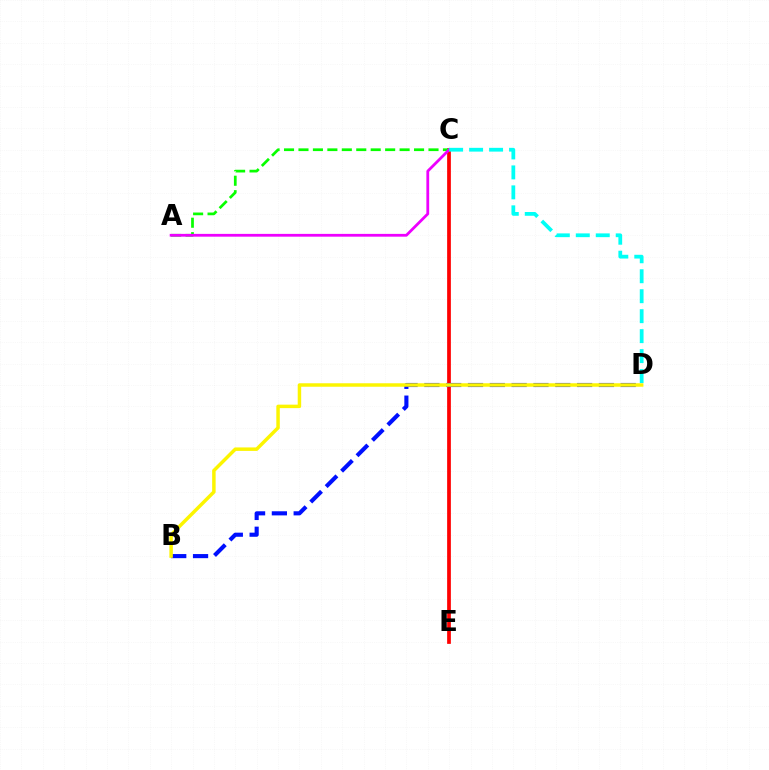{('C', 'E'): [{'color': '#ff0000', 'line_style': 'solid', 'thickness': 2.68}], ('B', 'D'): [{'color': '#0010ff', 'line_style': 'dashed', 'thickness': 2.96}, {'color': '#fcf500', 'line_style': 'solid', 'thickness': 2.5}], ('A', 'C'): [{'color': '#08ff00', 'line_style': 'dashed', 'thickness': 1.96}, {'color': '#ee00ff', 'line_style': 'solid', 'thickness': 2.01}], ('C', 'D'): [{'color': '#00fff6', 'line_style': 'dashed', 'thickness': 2.71}]}